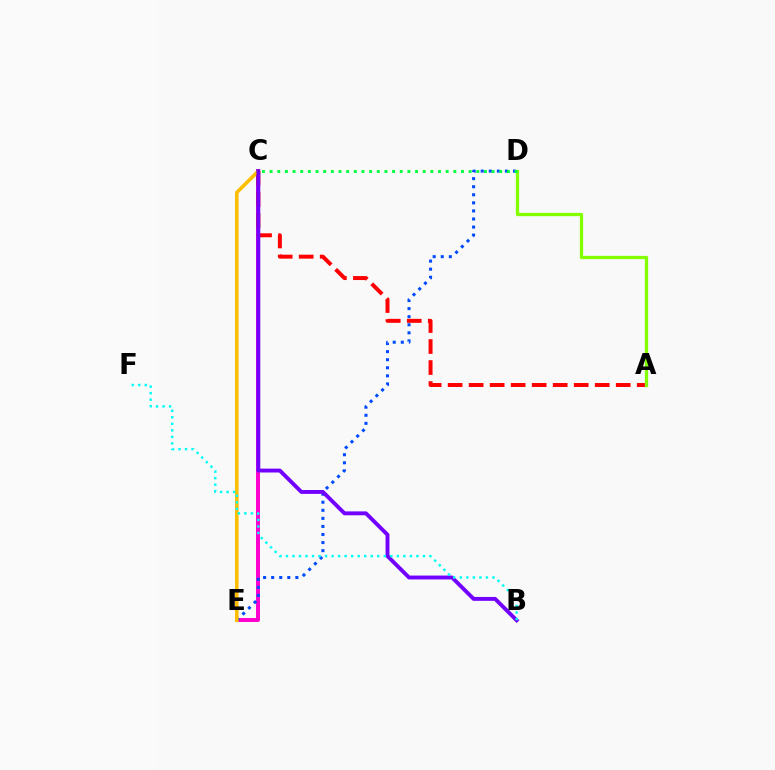{('C', 'E'): [{'color': '#ff00cf', 'line_style': 'solid', 'thickness': 2.85}, {'color': '#ffbd00', 'line_style': 'solid', 'thickness': 2.56}], ('D', 'E'): [{'color': '#004bff', 'line_style': 'dotted', 'thickness': 2.19}], ('A', 'C'): [{'color': '#ff0000', 'line_style': 'dashed', 'thickness': 2.85}], ('A', 'D'): [{'color': '#84ff00', 'line_style': 'solid', 'thickness': 2.34}], ('C', 'D'): [{'color': '#00ff39', 'line_style': 'dotted', 'thickness': 2.08}], ('B', 'C'): [{'color': '#7200ff', 'line_style': 'solid', 'thickness': 2.8}], ('B', 'F'): [{'color': '#00fff6', 'line_style': 'dotted', 'thickness': 1.77}]}